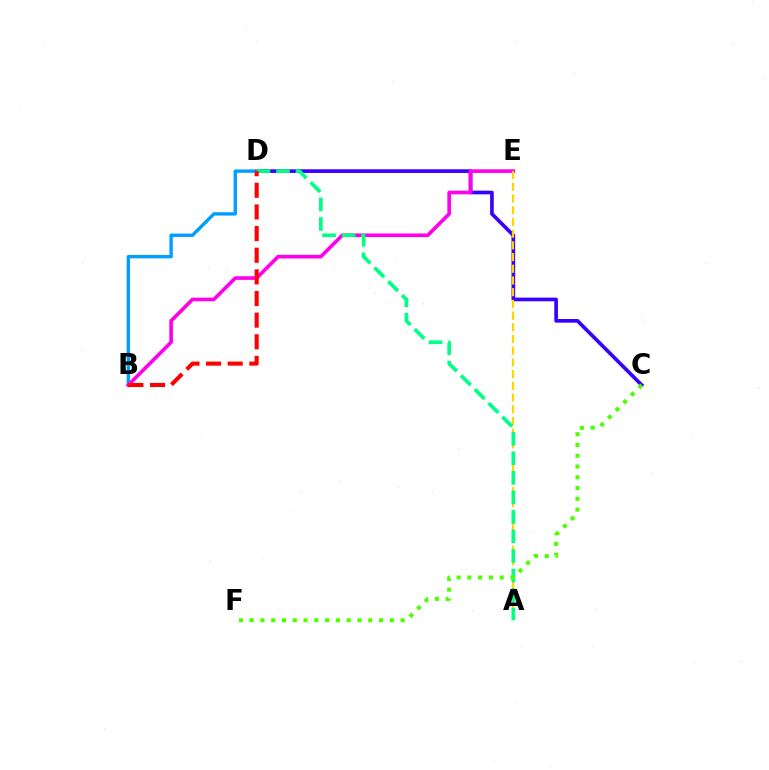{('C', 'D'): [{'color': '#3700ff', 'line_style': 'solid', 'thickness': 2.64}], ('B', 'D'): [{'color': '#009eff', 'line_style': 'solid', 'thickness': 2.42}, {'color': '#ff0000', 'line_style': 'dashed', 'thickness': 2.94}], ('B', 'E'): [{'color': '#ff00ed', 'line_style': 'solid', 'thickness': 2.62}], ('A', 'E'): [{'color': '#ffd500', 'line_style': 'dashed', 'thickness': 1.59}], ('A', 'D'): [{'color': '#00ff86', 'line_style': 'dashed', 'thickness': 2.65}], ('C', 'F'): [{'color': '#4fff00', 'line_style': 'dotted', 'thickness': 2.93}]}